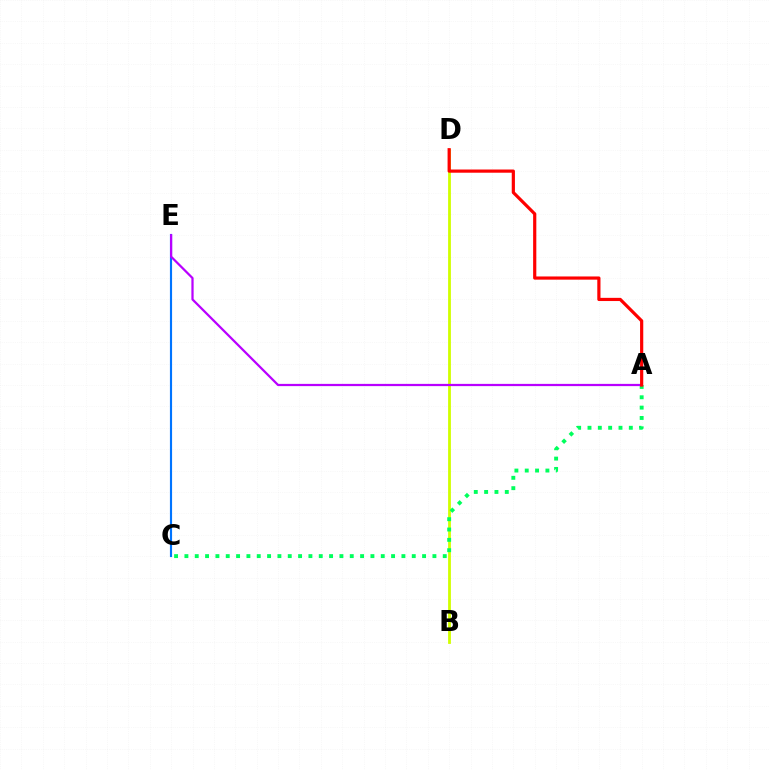{('C', 'E'): [{'color': '#0074ff', 'line_style': 'solid', 'thickness': 1.55}], ('B', 'D'): [{'color': '#d1ff00', 'line_style': 'solid', 'thickness': 2.02}], ('A', 'C'): [{'color': '#00ff5c', 'line_style': 'dotted', 'thickness': 2.81}], ('A', 'E'): [{'color': '#b900ff', 'line_style': 'solid', 'thickness': 1.61}], ('A', 'D'): [{'color': '#ff0000', 'line_style': 'solid', 'thickness': 2.3}]}